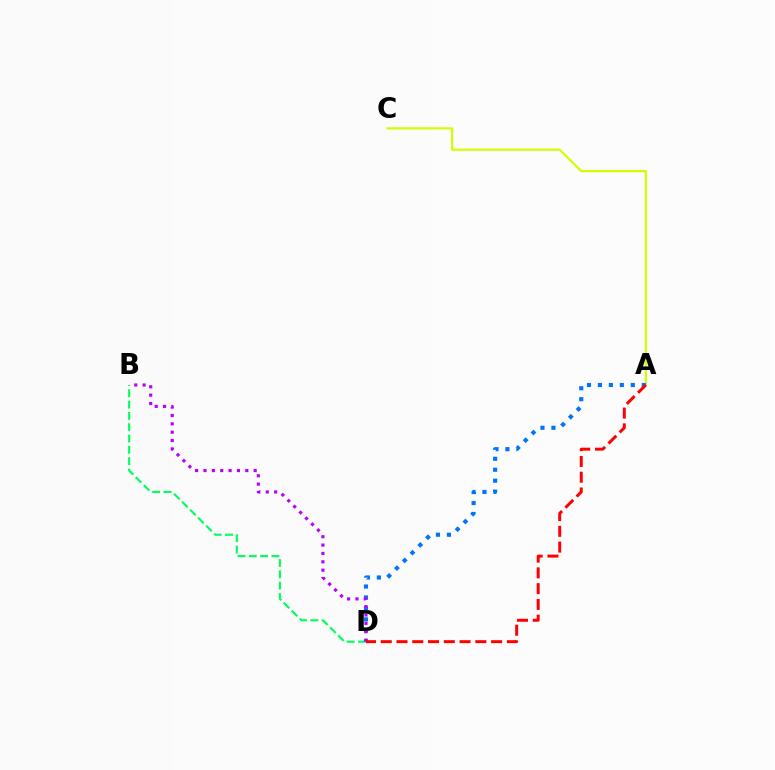{('A', 'C'): [{'color': '#d1ff00', 'line_style': 'solid', 'thickness': 1.58}], ('B', 'D'): [{'color': '#00ff5c', 'line_style': 'dashed', 'thickness': 1.54}, {'color': '#b900ff', 'line_style': 'dotted', 'thickness': 2.27}], ('A', 'D'): [{'color': '#0074ff', 'line_style': 'dotted', 'thickness': 2.98}, {'color': '#ff0000', 'line_style': 'dashed', 'thickness': 2.14}]}